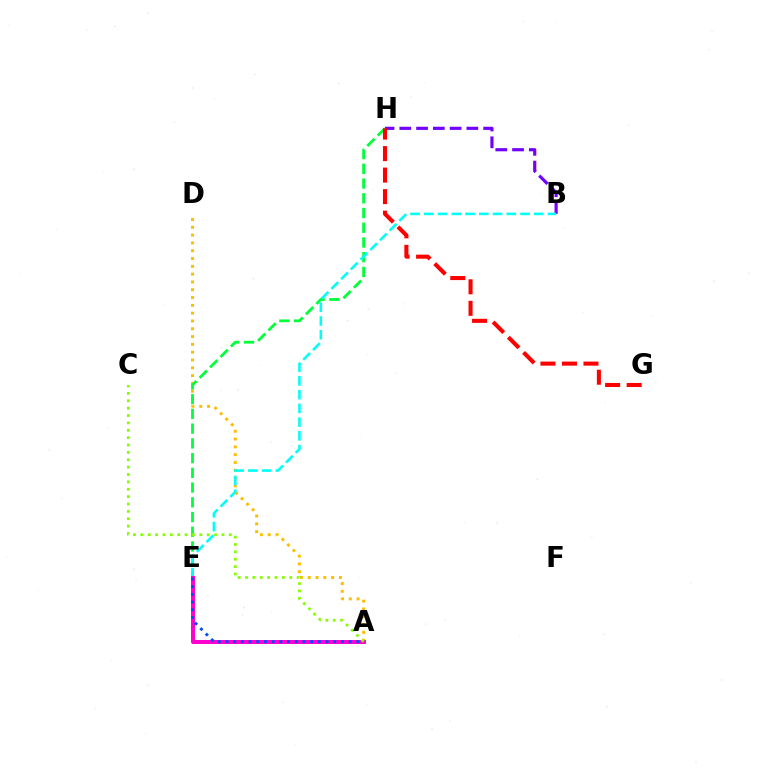{('B', 'H'): [{'color': '#7200ff', 'line_style': 'dashed', 'thickness': 2.28}], ('A', 'D'): [{'color': '#ffbd00', 'line_style': 'dotted', 'thickness': 2.12}], ('E', 'H'): [{'color': '#00ff39', 'line_style': 'dashed', 'thickness': 2.0}], ('G', 'H'): [{'color': '#ff0000', 'line_style': 'dashed', 'thickness': 2.92}], ('B', 'E'): [{'color': '#00fff6', 'line_style': 'dashed', 'thickness': 1.87}], ('A', 'E'): [{'color': '#ff00cf', 'line_style': 'solid', 'thickness': 2.87}, {'color': '#004bff', 'line_style': 'dotted', 'thickness': 2.09}], ('A', 'C'): [{'color': '#84ff00', 'line_style': 'dotted', 'thickness': 2.0}]}